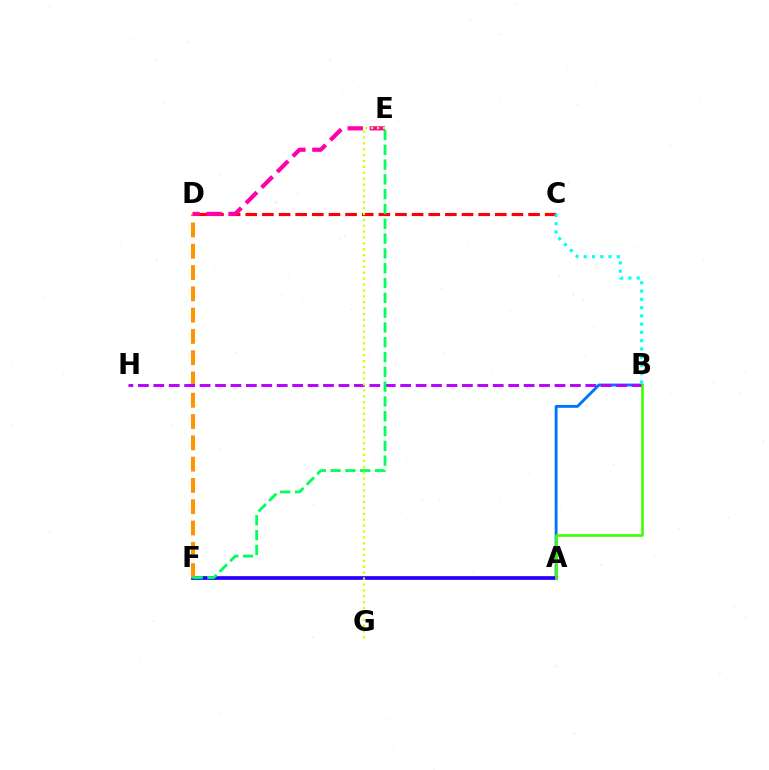{('C', 'D'): [{'color': '#ff0000', 'line_style': 'dashed', 'thickness': 2.26}], ('A', 'B'): [{'color': '#0074ff', 'line_style': 'solid', 'thickness': 2.05}, {'color': '#3dff00', 'line_style': 'solid', 'thickness': 1.89}], ('A', 'F'): [{'color': '#2500ff', 'line_style': 'solid', 'thickness': 2.65}], ('B', 'C'): [{'color': '#00fff6', 'line_style': 'dotted', 'thickness': 2.24}], ('D', 'F'): [{'color': '#ff9400', 'line_style': 'dashed', 'thickness': 2.89}], ('B', 'H'): [{'color': '#b900ff', 'line_style': 'dashed', 'thickness': 2.1}], ('D', 'E'): [{'color': '#ff00ac', 'line_style': 'dashed', 'thickness': 3.0}], ('E', 'F'): [{'color': '#00ff5c', 'line_style': 'dashed', 'thickness': 2.01}], ('E', 'G'): [{'color': '#d1ff00', 'line_style': 'dotted', 'thickness': 1.6}]}